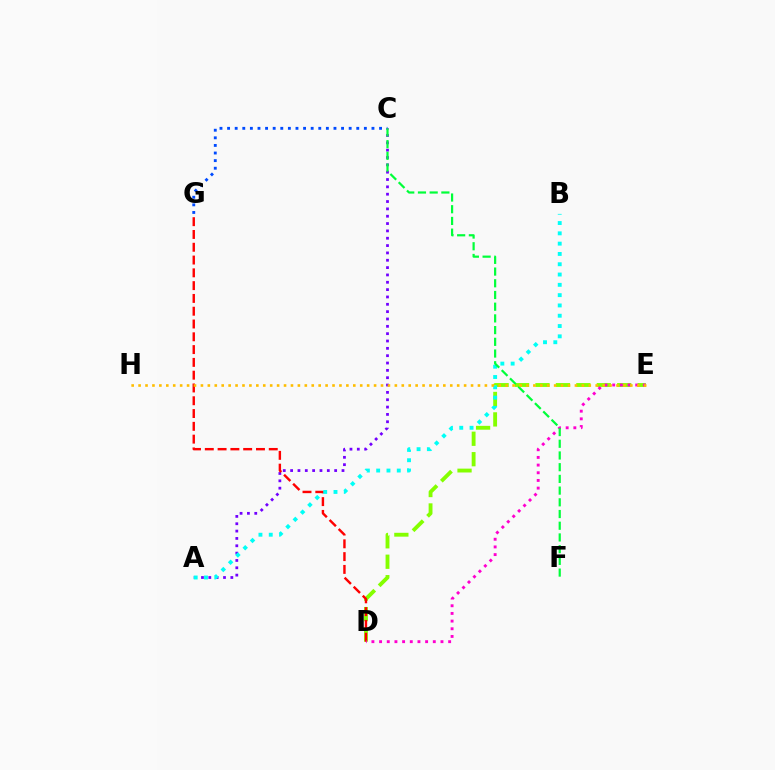{('D', 'E'): [{'color': '#84ff00', 'line_style': 'dashed', 'thickness': 2.78}, {'color': '#ff00cf', 'line_style': 'dotted', 'thickness': 2.08}], ('A', 'C'): [{'color': '#7200ff', 'line_style': 'dotted', 'thickness': 1.99}], ('C', 'G'): [{'color': '#004bff', 'line_style': 'dotted', 'thickness': 2.06}], ('D', 'G'): [{'color': '#ff0000', 'line_style': 'dashed', 'thickness': 1.74}], ('A', 'B'): [{'color': '#00fff6', 'line_style': 'dotted', 'thickness': 2.8}], ('C', 'F'): [{'color': '#00ff39', 'line_style': 'dashed', 'thickness': 1.59}], ('E', 'H'): [{'color': '#ffbd00', 'line_style': 'dotted', 'thickness': 1.88}]}